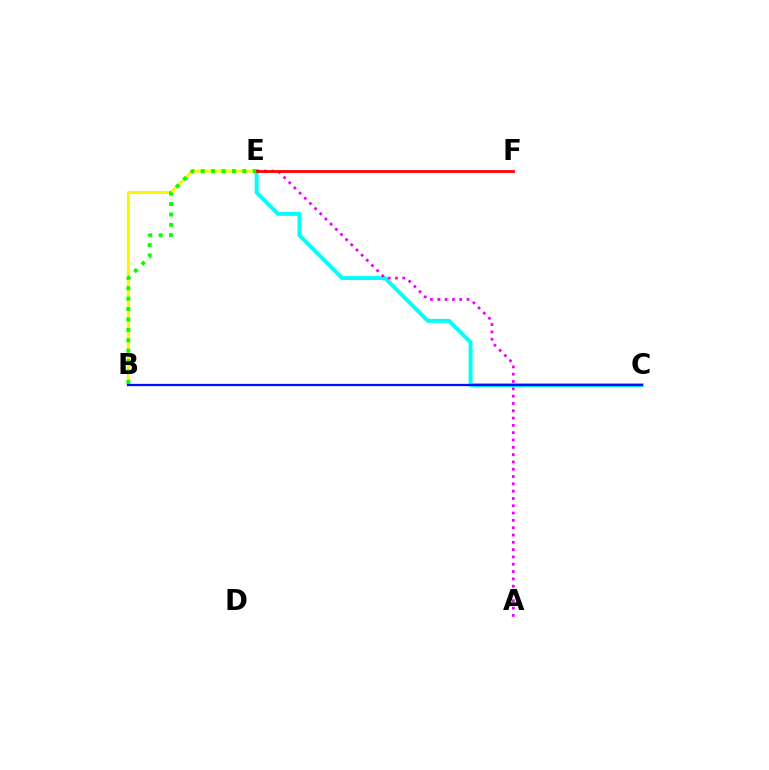{('C', 'E'): [{'color': '#00fff6', 'line_style': 'solid', 'thickness': 2.83}], ('B', 'E'): [{'color': '#fcf500', 'line_style': 'solid', 'thickness': 2.17}, {'color': '#08ff00', 'line_style': 'dotted', 'thickness': 2.83}], ('A', 'E'): [{'color': '#ee00ff', 'line_style': 'dotted', 'thickness': 1.99}], ('B', 'C'): [{'color': '#0010ff', 'line_style': 'solid', 'thickness': 1.63}], ('E', 'F'): [{'color': '#ff0000', 'line_style': 'solid', 'thickness': 2.0}]}